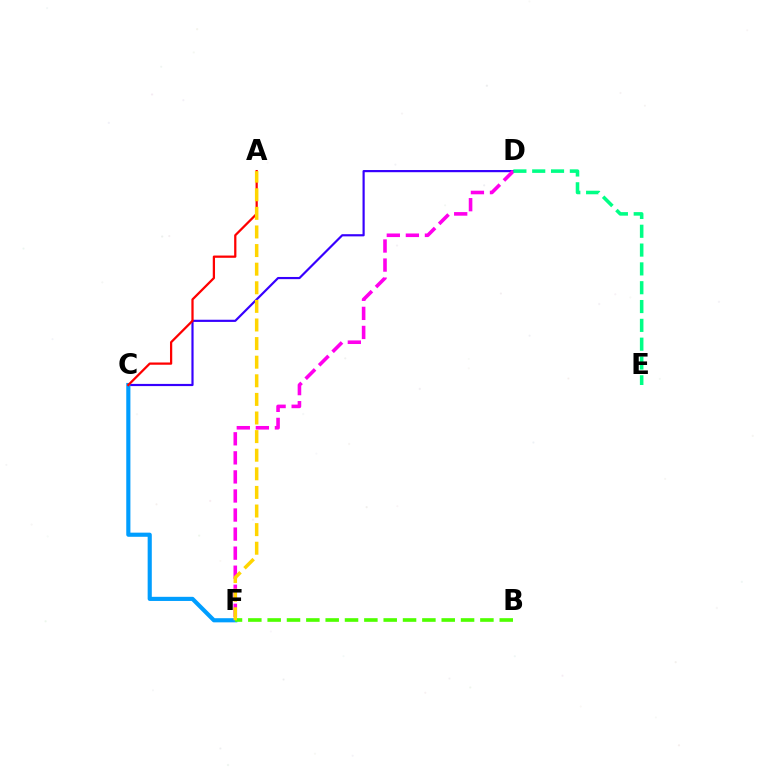{('C', 'D'): [{'color': '#3700ff', 'line_style': 'solid', 'thickness': 1.57}], ('C', 'F'): [{'color': '#009eff', 'line_style': 'solid', 'thickness': 2.98}], ('A', 'C'): [{'color': '#ff0000', 'line_style': 'solid', 'thickness': 1.62}], ('D', 'F'): [{'color': '#ff00ed', 'line_style': 'dashed', 'thickness': 2.59}], ('B', 'F'): [{'color': '#4fff00', 'line_style': 'dashed', 'thickness': 2.63}], ('D', 'E'): [{'color': '#00ff86', 'line_style': 'dashed', 'thickness': 2.56}], ('A', 'F'): [{'color': '#ffd500', 'line_style': 'dashed', 'thickness': 2.53}]}